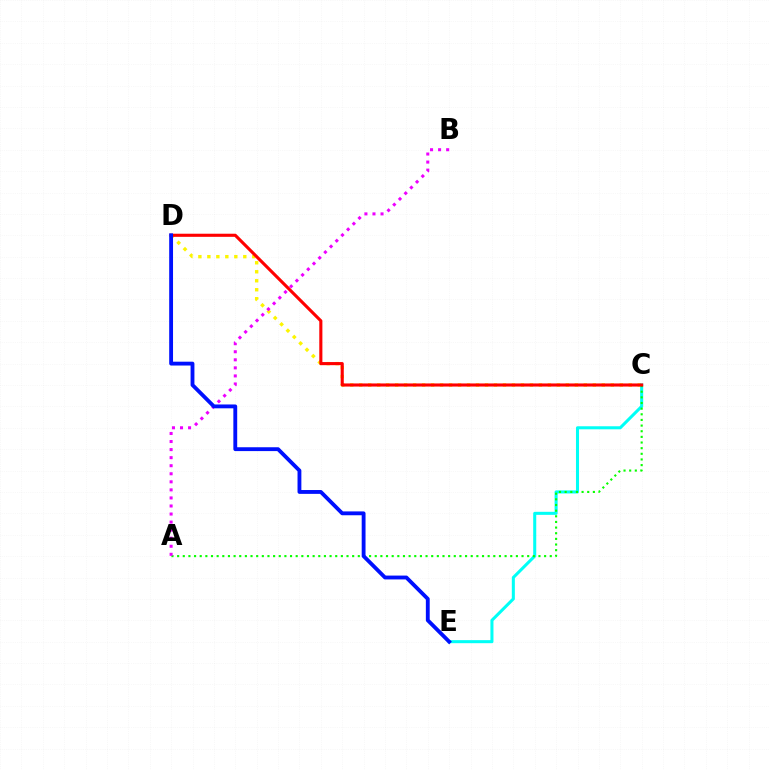{('C', 'D'): [{'color': '#fcf500', 'line_style': 'dotted', 'thickness': 2.44}, {'color': '#ff0000', 'line_style': 'solid', 'thickness': 2.24}], ('C', 'E'): [{'color': '#00fff6', 'line_style': 'solid', 'thickness': 2.19}], ('A', 'C'): [{'color': '#08ff00', 'line_style': 'dotted', 'thickness': 1.53}], ('A', 'B'): [{'color': '#ee00ff', 'line_style': 'dotted', 'thickness': 2.19}], ('D', 'E'): [{'color': '#0010ff', 'line_style': 'solid', 'thickness': 2.77}]}